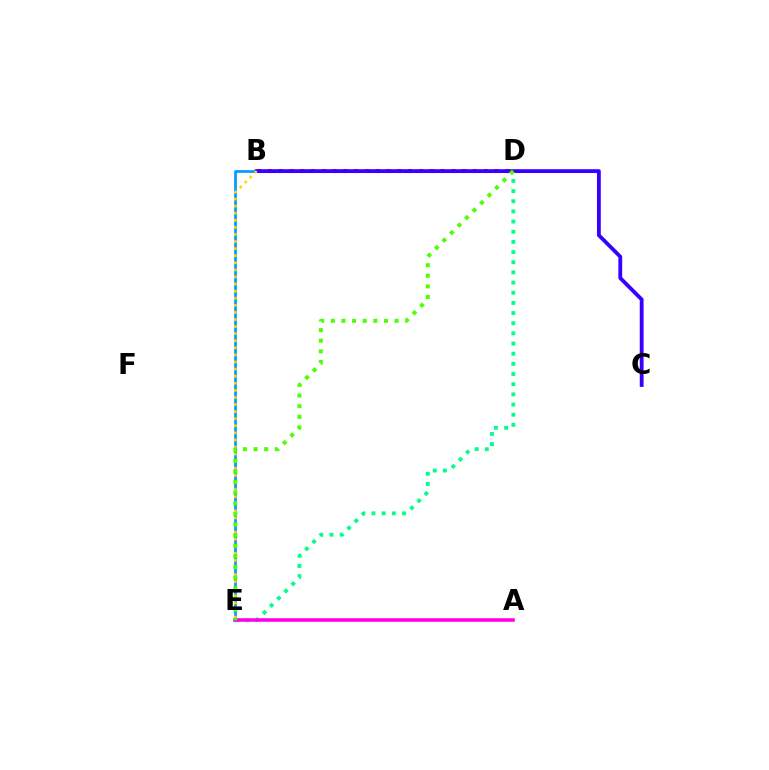{('B', 'E'): [{'color': '#009eff', 'line_style': 'solid', 'thickness': 1.98}, {'color': '#ffd500', 'line_style': 'dotted', 'thickness': 1.93}], ('D', 'E'): [{'color': '#00ff86', 'line_style': 'dotted', 'thickness': 2.76}, {'color': '#4fff00', 'line_style': 'dotted', 'thickness': 2.89}], ('B', 'D'): [{'color': '#ff0000', 'line_style': 'dotted', 'thickness': 2.93}], ('B', 'C'): [{'color': '#3700ff', 'line_style': 'solid', 'thickness': 2.75}], ('A', 'E'): [{'color': '#ff00ed', 'line_style': 'solid', 'thickness': 2.56}]}